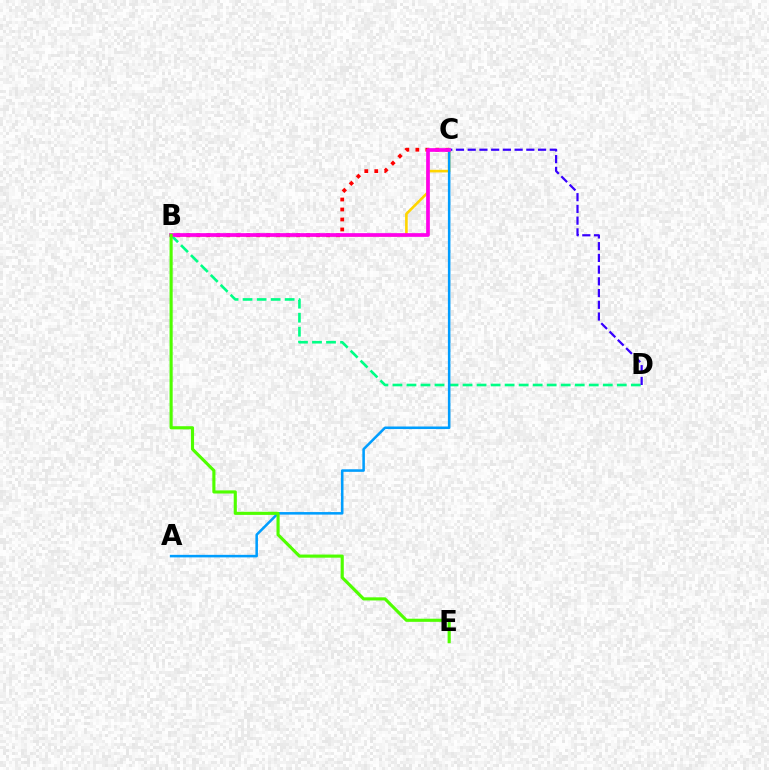{('B', 'D'): [{'color': '#00ff86', 'line_style': 'dashed', 'thickness': 1.9}], ('C', 'D'): [{'color': '#3700ff', 'line_style': 'dashed', 'thickness': 1.59}], ('B', 'C'): [{'color': '#ffd500', 'line_style': 'solid', 'thickness': 1.89}, {'color': '#ff0000', 'line_style': 'dotted', 'thickness': 2.71}, {'color': '#ff00ed', 'line_style': 'solid', 'thickness': 2.66}], ('A', 'C'): [{'color': '#009eff', 'line_style': 'solid', 'thickness': 1.83}], ('B', 'E'): [{'color': '#4fff00', 'line_style': 'solid', 'thickness': 2.25}]}